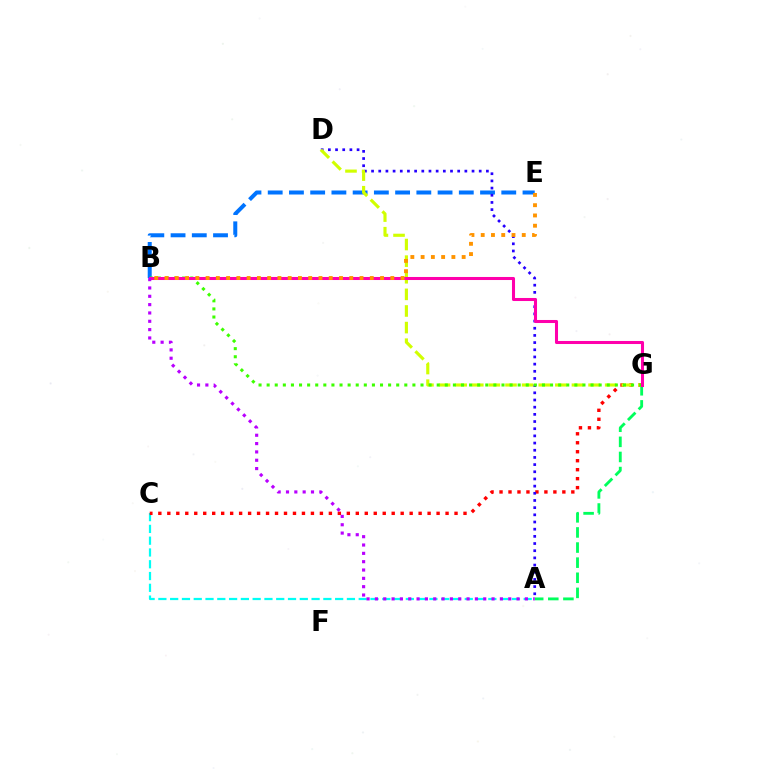{('A', 'C'): [{'color': '#00fff6', 'line_style': 'dashed', 'thickness': 1.6}], ('C', 'G'): [{'color': '#ff0000', 'line_style': 'dotted', 'thickness': 2.44}], ('B', 'E'): [{'color': '#0074ff', 'line_style': 'dashed', 'thickness': 2.88}, {'color': '#ff9400', 'line_style': 'dotted', 'thickness': 2.79}], ('A', 'D'): [{'color': '#2500ff', 'line_style': 'dotted', 'thickness': 1.95}], ('A', 'G'): [{'color': '#00ff5c', 'line_style': 'dashed', 'thickness': 2.05}], ('D', 'G'): [{'color': '#d1ff00', 'line_style': 'dashed', 'thickness': 2.26}], ('B', 'G'): [{'color': '#3dff00', 'line_style': 'dotted', 'thickness': 2.2}, {'color': '#ff00ac', 'line_style': 'solid', 'thickness': 2.2}], ('A', 'B'): [{'color': '#b900ff', 'line_style': 'dotted', 'thickness': 2.26}]}